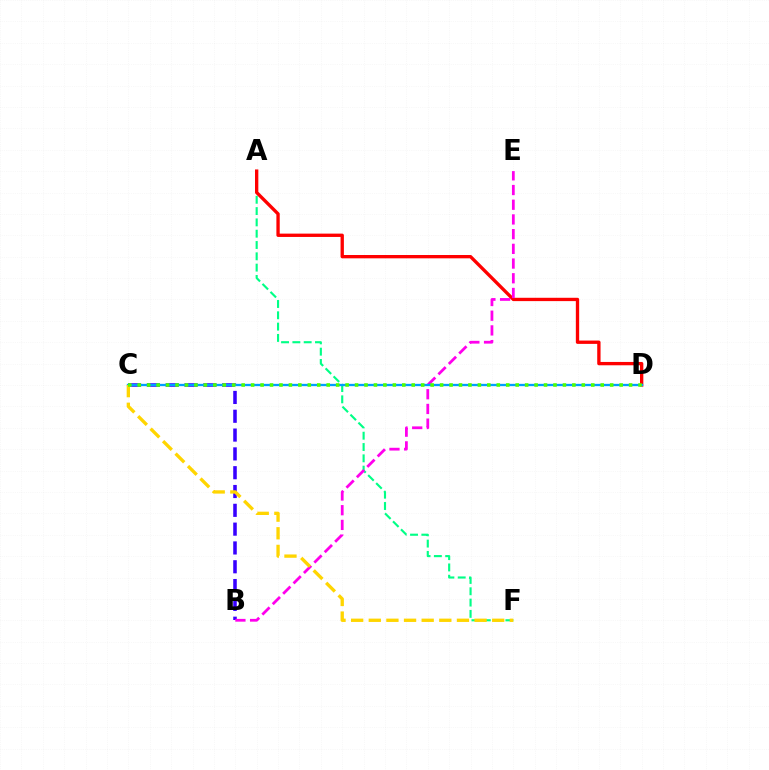{('B', 'C'): [{'color': '#3700ff', 'line_style': 'dashed', 'thickness': 2.56}], ('A', 'F'): [{'color': '#00ff86', 'line_style': 'dashed', 'thickness': 1.54}], ('A', 'D'): [{'color': '#ff0000', 'line_style': 'solid', 'thickness': 2.4}], ('B', 'E'): [{'color': '#ff00ed', 'line_style': 'dashed', 'thickness': 2.0}], ('C', 'D'): [{'color': '#009eff', 'line_style': 'solid', 'thickness': 1.66}, {'color': '#4fff00', 'line_style': 'dotted', 'thickness': 2.57}], ('C', 'F'): [{'color': '#ffd500', 'line_style': 'dashed', 'thickness': 2.4}]}